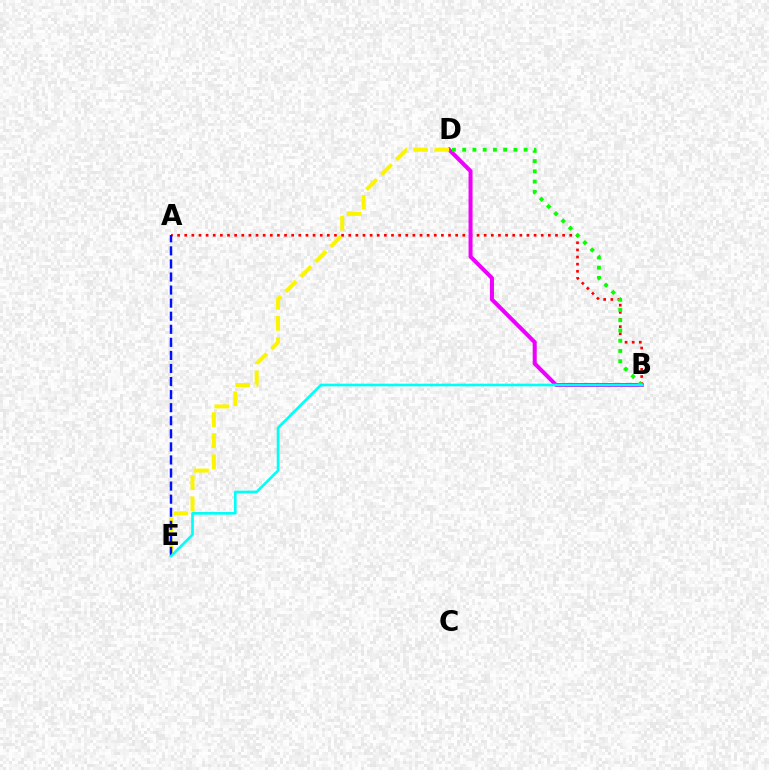{('A', 'B'): [{'color': '#ff0000', 'line_style': 'dotted', 'thickness': 1.94}], ('B', 'D'): [{'color': '#ee00ff', 'line_style': 'solid', 'thickness': 2.89}, {'color': '#08ff00', 'line_style': 'dotted', 'thickness': 2.78}], ('D', 'E'): [{'color': '#fcf500', 'line_style': 'dashed', 'thickness': 2.87}], ('A', 'E'): [{'color': '#0010ff', 'line_style': 'dashed', 'thickness': 1.78}], ('B', 'E'): [{'color': '#00fff6', 'line_style': 'solid', 'thickness': 1.91}]}